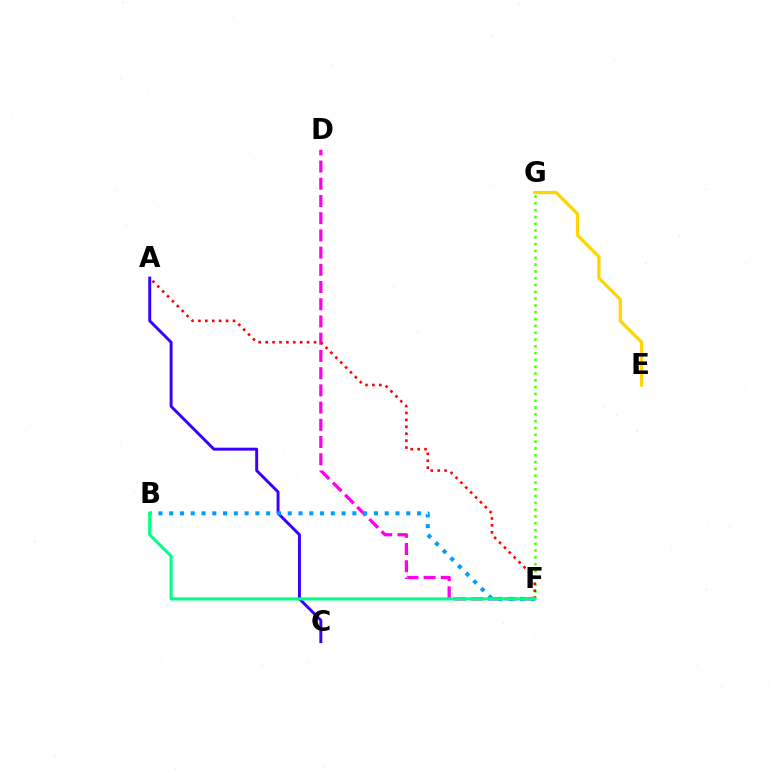{('D', 'F'): [{'color': '#ff00ed', 'line_style': 'dashed', 'thickness': 2.34}], ('F', 'G'): [{'color': '#4fff00', 'line_style': 'dotted', 'thickness': 1.85}], ('E', 'G'): [{'color': '#ffd500', 'line_style': 'solid', 'thickness': 2.33}], ('A', 'C'): [{'color': '#3700ff', 'line_style': 'solid', 'thickness': 2.12}], ('A', 'F'): [{'color': '#ff0000', 'line_style': 'dotted', 'thickness': 1.88}], ('B', 'F'): [{'color': '#009eff', 'line_style': 'dotted', 'thickness': 2.93}, {'color': '#00ff86', 'line_style': 'solid', 'thickness': 2.25}]}